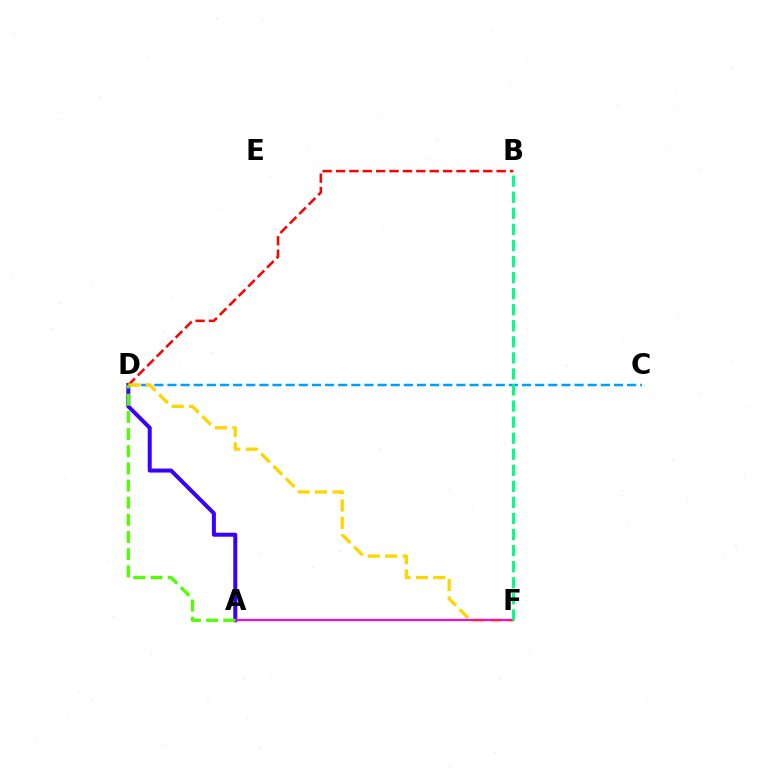{('C', 'D'): [{'color': '#009eff', 'line_style': 'dashed', 'thickness': 1.78}], ('A', 'D'): [{'color': '#3700ff', 'line_style': 'solid', 'thickness': 2.88}, {'color': '#4fff00', 'line_style': 'dashed', 'thickness': 2.33}], ('B', 'D'): [{'color': '#ff0000', 'line_style': 'dashed', 'thickness': 1.82}], ('D', 'F'): [{'color': '#ffd500', 'line_style': 'dashed', 'thickness': 2.36}], ('A', 'F'): [{'color': '#ff00ed', 'line_style': 'solid', 'thickness': 1.53}], ('B', 'F'): [{'color': '#00ff86', 'line_style': 'dashed', 'thickness': 2.18}]}